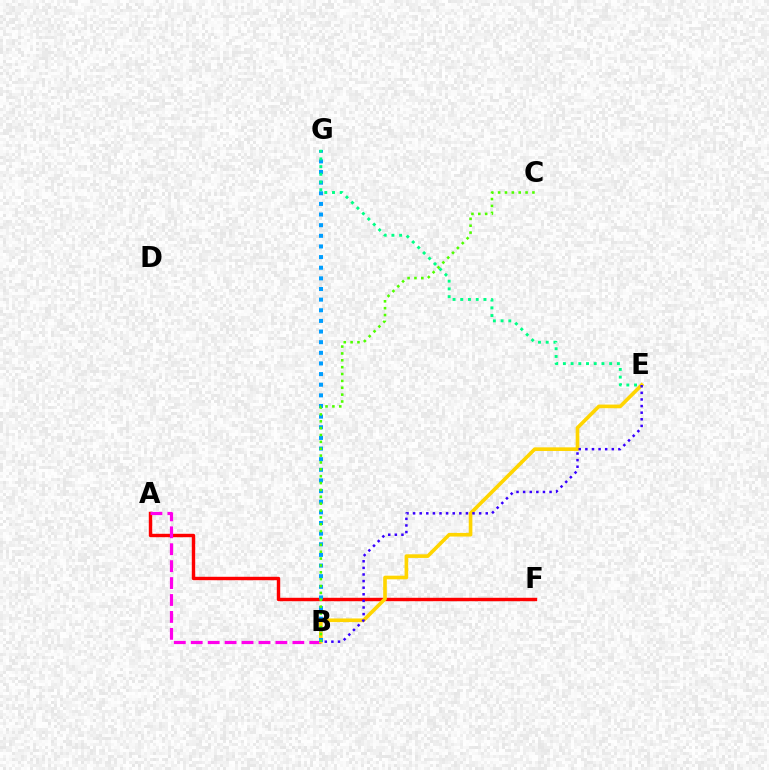{('A', 'F'): [{'color': '#ff0000', 'line_style': 'solid', 'thickness': 2.46}], ('A', 'B'): [{'color': '#ff00ed', 'line_style': 'dashed', 'thickness': 2.3}], ('B', 'E'): [{'color': '#ffd500', 'line_style': 'solid', 'thickness': 2.62}, {'color': '#3700ff', 'line_style': 'dotted', 'thickness': 1.79}], ('B', 'G'): [{'color': '#009eff', 'line_style': 'dotted', 'thickness': 2.89}], ('E', 'G'): [{'color': '#00ff86', 'line_style': 'dotted', 'thickness': 2.1}], ('B', 'C'): [{'color': '#4fff00', 'line_style': 'dotted', 'thickness': 1.86}]}